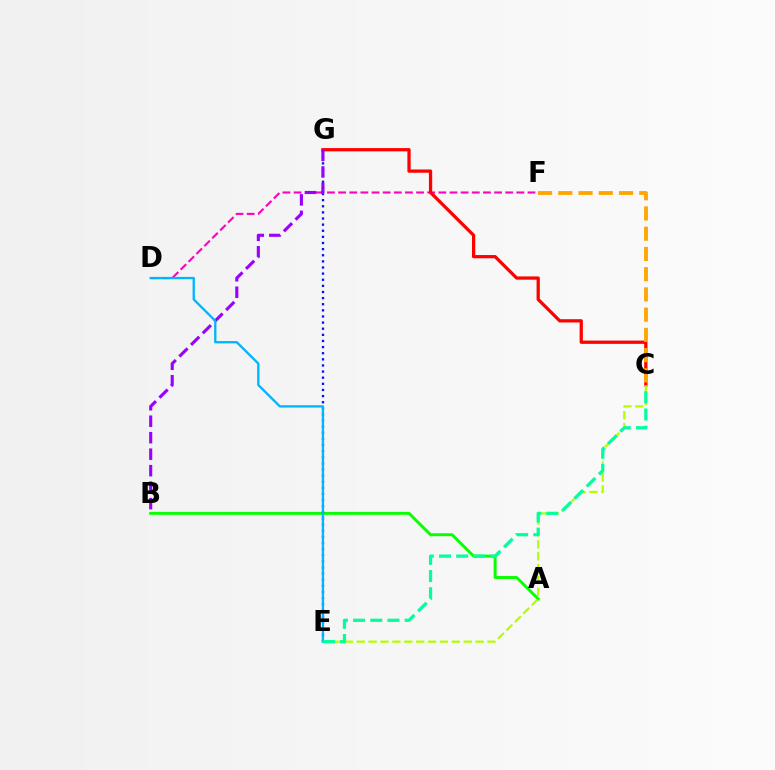{('D', 'F'): [{'color': '#ff00bd', 'line_style': 'dashed', 'thickness': 1.51}], ('A', 'B'): [{'color': '#08ff00', 'line_style': 'solid', 'thickness': 2.1}], ('E', 'G'): [{'color': '#0010ff', 'line_style': 'dotted', 'thickness': 1.66}], ('C', 'G'): [{'color': '#ff0000', 'line_style': 'solid', 'thickness': 2.34}], ('B', 'G'): [{'color': '#9b00ff', 'line_style': 'dashed', 'thickness': 2.24}], ('D', 'E'): [{'color': '#00b5ff', 'line_style': 'solid', 'thickness': 1.67}], ('C', 'E'): [{'color': '#b3ff00', 'line_style': 'dashed', 'thickness': 1.61}, {'color': '#00ff9d', 'line_style': 'dashed', 'thickness': 2.33}], ('C', 'F'): [{'color': '#ffa500', 'line_style': 'dashed', 'thickness': 2.75}]}